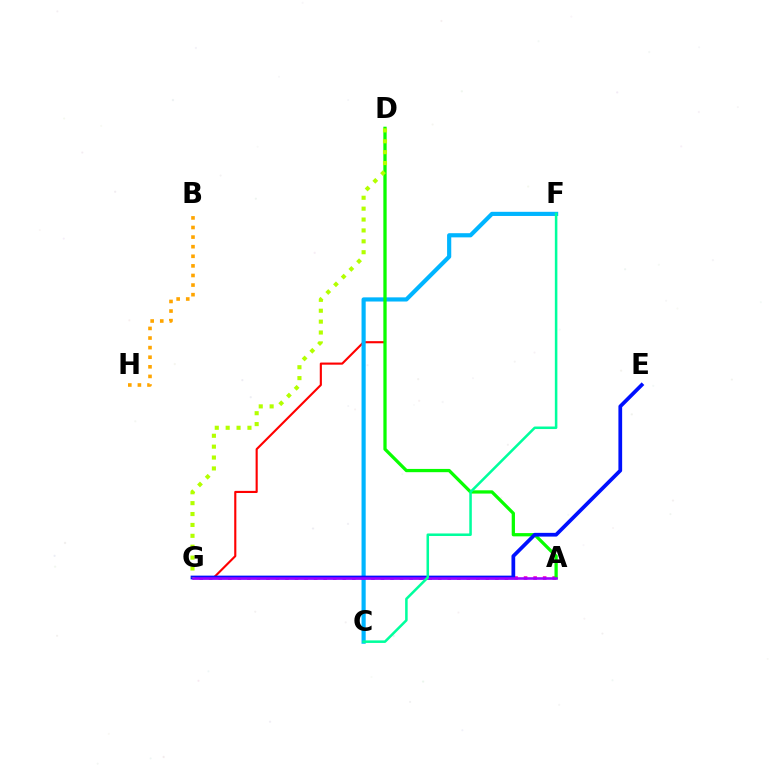{('D', 'G'): [{'color': '#ff0000', 'line_style': 'solid', 'thickness': 1.53}, {'color': '#b3ff00', 'line_style': 'dotted', 'thickness': 2.96}], ('C', 'F'): [{'color': '#00b5ff', 'line_style': 'solid', 'thickness': 3.0}, {'color': '#00ff9d', 'line_style': 'solid', 'thickness': 1.82}], ('A', 'G'): [{'color': '#ff00bd', 'line_style': 'dotted', 'thickness': 2.59}, {'color': '#9b00ff', 'line_style': 'solid', 'thickness': 1.86}], ('A', 'D'): [{'color': '#08ff00', 'line_style': 'solid', 'thickness': 2.35}], ('E', 'G'): [{'color': '#0010ff', 'line_style': 'solid', 'thickness': 2.69}], ('B', 'H'): [{'color': '#ffa500', 'line_style': 'dotted', 'thickness': 2.61}]}